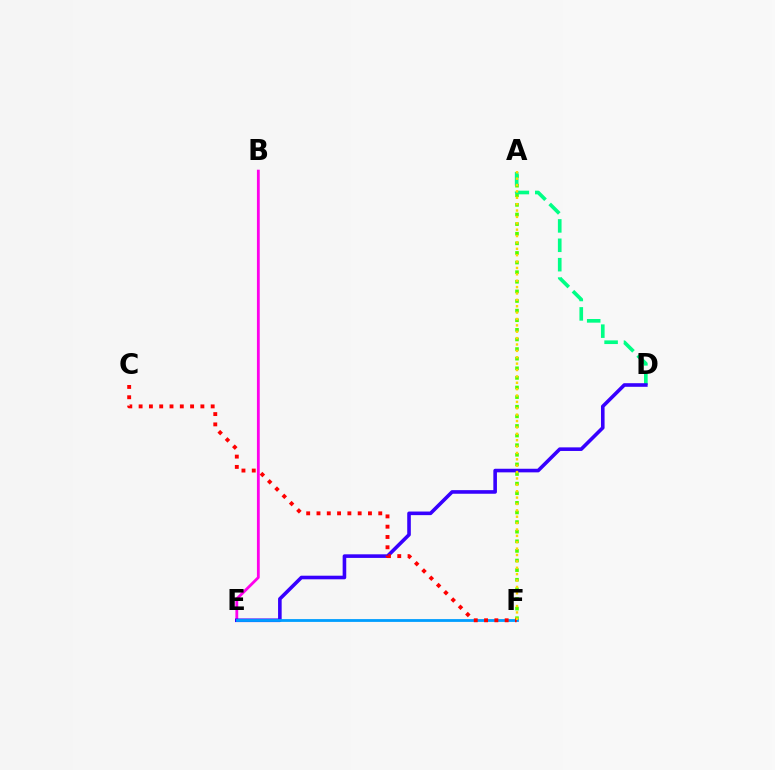{('B', 'E'): [{'color': '#ff00ed', 'line_style': 'solid', 'thickness': 2.02}], ('A', 'F'): [{'color': '#4fff00', 'line_style': 'dotted', 'thickness': 2.61}, {'color': '#ffd500', 'line_style': 'dotted', 'thickness': 1.73}], ('A', 'D'): [{'color': '#00ff86', 'line_style': 'dashed', 'thickness': 2.63}], ('D', 'E'): [{'color': '#3700ff', 'line_style': 'solid', 'thickness': 2.59}], ('E', 'F'): [{'color': '#009eff', 'line_style': 'solid', 'thickness': 2.02}], ('C', 'F'): [{'color': '#ff0000', 'line_style': 'dotted', 'thickness': 2.8}]}